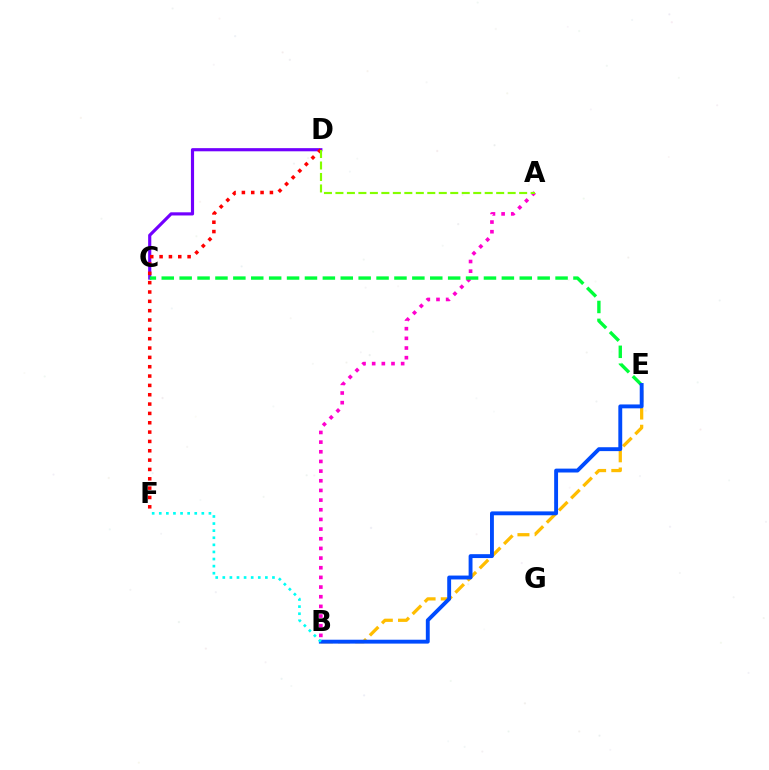{('C', 'D'): [{'color': '#7200ff', 'line_style': 'solid', 'thickness': 2.27}], ('B', 'E'): [{'color': '#ffbd00', 'line_style': 'dashed', 'thickness': 2.34}, {'color': '#004bff', 'line_style': 'solid', 'thickness': 2.79}], ('D', 'F'): [{'color': '#ff0000', 'line_style': 'dotted', 'thickness': 2.54}], ('A', 'B'): [{'color': '#ff00cf', 'line_style': 'dotted', 'thickness': 2.63}], ('C', 'E'): [{'color': '#00ff39', 'line_style': 'dashed', 'thickness': 2.43}], ('B', 'F'): [{'color': '#00fff6', 'line_style': 'dotted', 'thickness': 1.93}], ('A', 'D'): [{'color': '#84ff00', 'line_style': 'dashed', 'thickness': 1.56}]}